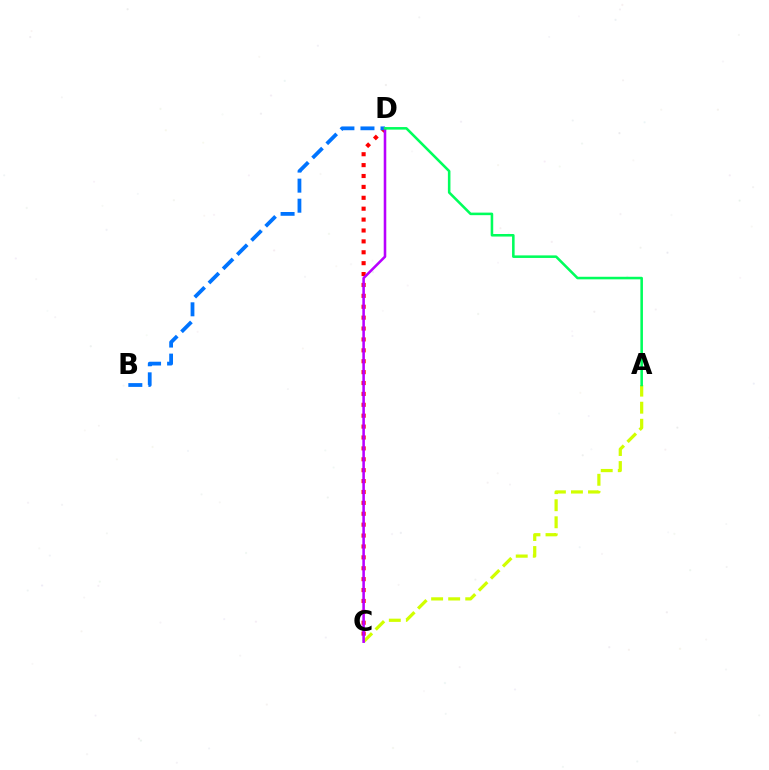{('A', 'C'): [{'color': '#d1ff00', 'line_style': 'dashed', 'thickness': 2.32}], ('C', 'D'): [{'color': '#ff0000', 'line_style': 'dotted', 'thickness': 2.96}, {'color': '#b900ff', 'line_style': 'solid', 'thickness': 1.85}], ('B', 'D'): [{'color': '#0074ff', 'line_style': 'dashed', 'thickness': 2.72}], ('A', 'D'): [{'color': '#00ff5c', 'line_style': 'solid', 'thickness': 1.84}]}